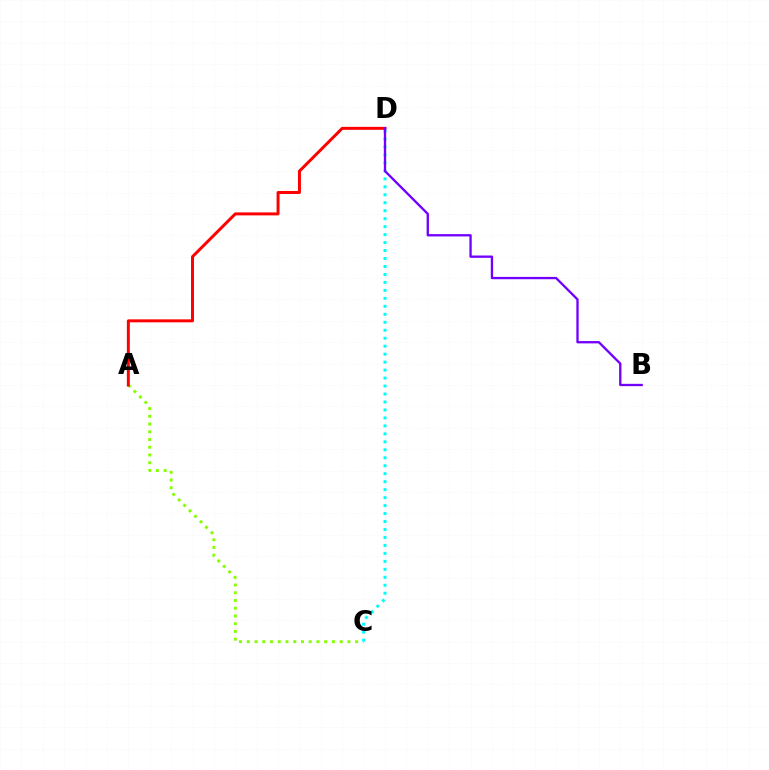{('A', 'C'): [{'color': '#84ff00', 'line_style': 'dotted', 'thickness': 2.1}], ('C', 'D'): [{'color': '#00fff6', 'line_style': 'dotted', 'thickness': 2.17}], ('A', 'D'): [{'color': '#ff0000', 'line_style': 'solid', 'thickness': 2.14}], ('B', 'D'): [{'color': '#7200ff', 'line_style': 'solid', 'thickness': 1.67}]}